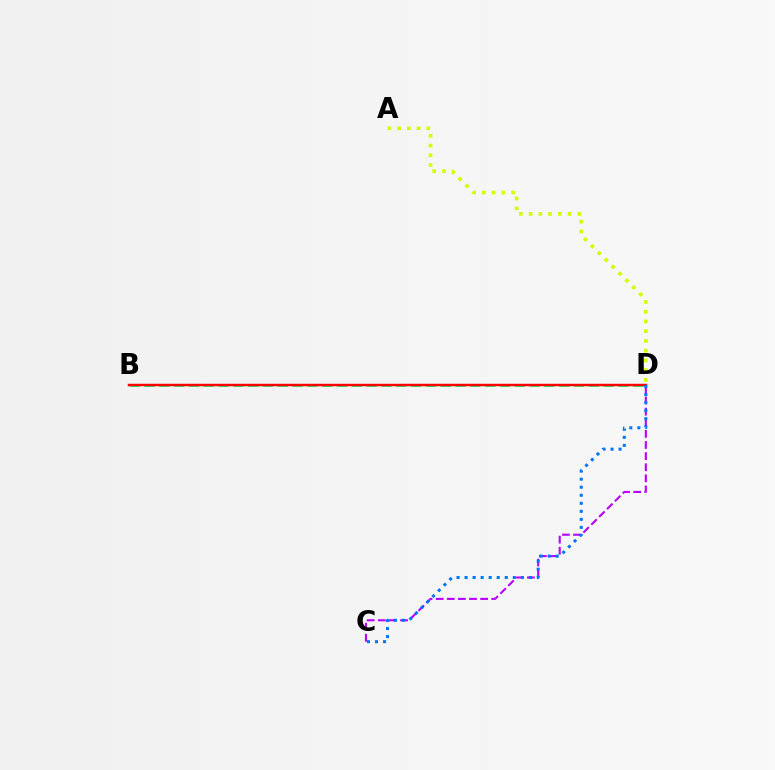{('C', 'D'): [{'color': '#b900ff', 'line_style': 'dashed', 'thickness': 1.51}, {'color': '#0074ff', 'line_style': 'dotted', 'thickness': 2.18}], ('A', 'D'): [{'color': '#d1ff00', 'line_style': 'dotted', 'thickness': 2.65}], ('B', 'D'): [{'color': '#00ff5c', 'line_style': 'dashed', 'thickness': 2.01}, {'color': '#ff0000', 'line_style': 'solid', 'thickness': 1.77}]}